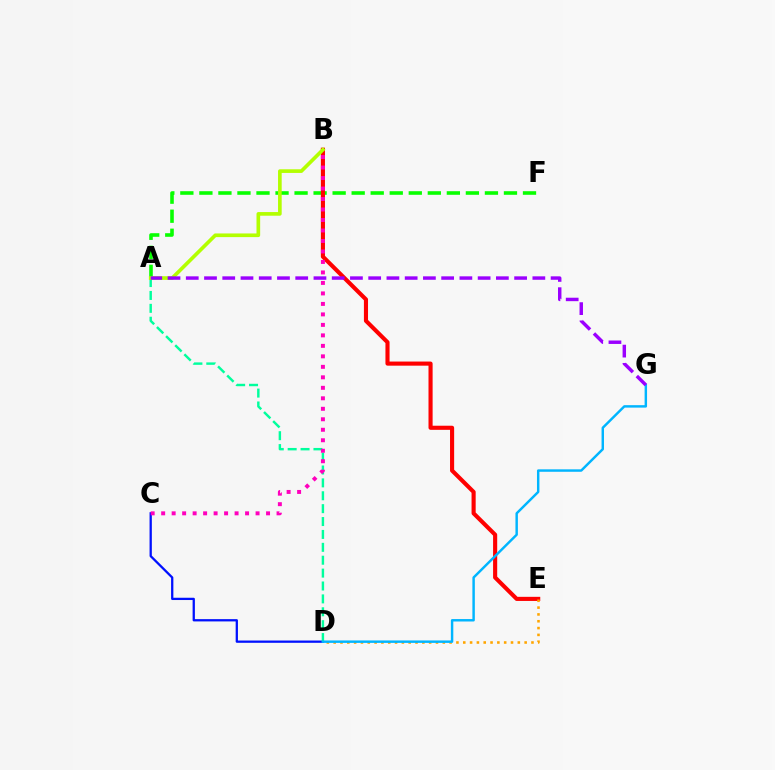{('A', 'F'): [{'color': '#08ff00', 'line_style': 'dashed', 'thickness': 2.59}], ('C', 'D'): [{'color': '#0010ff', 'line_style': 'solid', 'thickness': 1.64}], ('B', 'E'): [{'color': '#ff0000', 'line_style': 'solid', 'thickness': 2.96}], ('D', 'E'): [{'color': '#ffa500', 'line_style': 'dotted', 'thickness': 1.85}], ('A', 'D'): [{'color': '#00ff9d', 'line_style': 'dashed', 'thickness': 1.75}], ('D', 'G'): [{'color': '#00b5ff', 'line_style': 'solid', 'thickness': 1.76}], ('A', 'B'): [{'color': '#b3ff00', 'line_style': 'solid', 'thickness': 2.63}], ('A', 'G'): [{'color': '#9b00ff', 'line_style': 'dashed', 'thickness': 2.48}], ('B', 'C'): [{'color': '#ff00bd', 'line_style': 'dotted', 'thickness': 2.85}]}